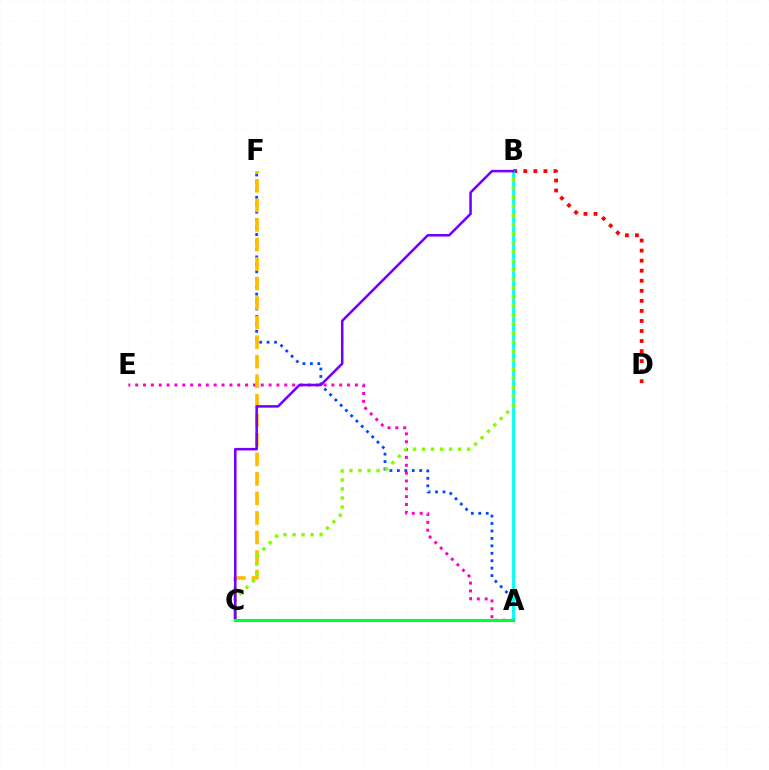{('B', 'D'): [{'color': '#ff0000', 'line_style': 'dotted', 'thickness': 2.73}], ('A', 'E'): [{'color': '#ff00cf', 'line_style': 'dotted', 'thickness': 2.13}], ('A', 'F'): [{'color': '#004bff', 'line_style': 'dotted', 'thickness': 2.02}], ('A', 'B'): [{'color': '#00fff6', 'line_style': 'solid', 'thickness': 2.04}], ('C', 'F'): [{'color': '#ffbd00', 'line_style': 'dashed', 'thickness': 2.65}], ('B', 'C'): [{'color': '#84ff00', 'line_style': 'dotted', 'thickness': 2.46}, {'color': '#7200ff', 'line_style': 'solid', 'thickness': 1.83}], ('A', 'C'): [{'color': '#00ff39', 'line_style': 'solid', 'thickness': 2.25}]}